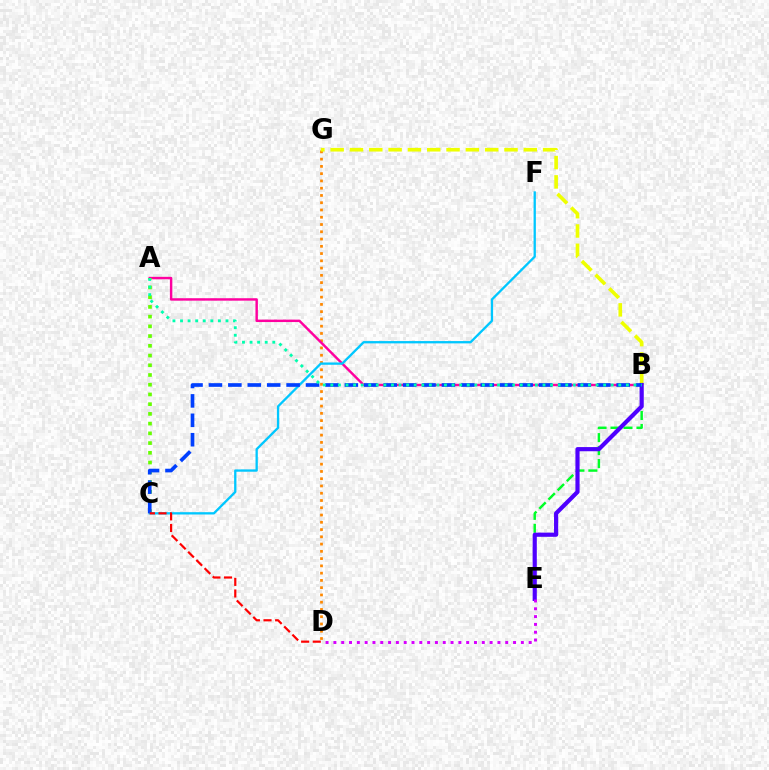{('B', 'E'): [{'color': '#00ff27', 'line_style': 'dashed', 'thickness': 1.76}, {'color': '#4f00ff', 'line_style': 'solid', 'thickness': 3.0}], ('D', 'G'): [{'color': '#ff8800', 'line_style': 'dotted', 'thickness': 1.97}], ('B', 'G'): [{'color': '#eeff00', 'line_style': 'dashed', 'thickness': 2.62}], ('A', 'B'): [{'color': '#ff00a0', 'line_style': 'solid', 'thickness': 1.75}, {'color': '#00ffaf', 'line_style': 'dotted', 'thickness': 2.06}], ('D', 'E'): [{'color': '#d600ff', 'line_style': 'dotted', 'thickness': 2.12}], ('A', 'C'): [{'color': '#66ff00', 'line_style': 'dotted', 'thickness': 2.64}], ('C', 'F'): [{'color': '#00c7ff', 'line_style': 'solid', 'thickness': 1.66}], ('B', 'C'): [{'color': '#003fff', 'line_style': 'dashed', 'thickness': 2.64}], ('C', 'D'): [{'color': '#ff0000', 'line_style': 'dashed', 'thickness': 1.58}]}